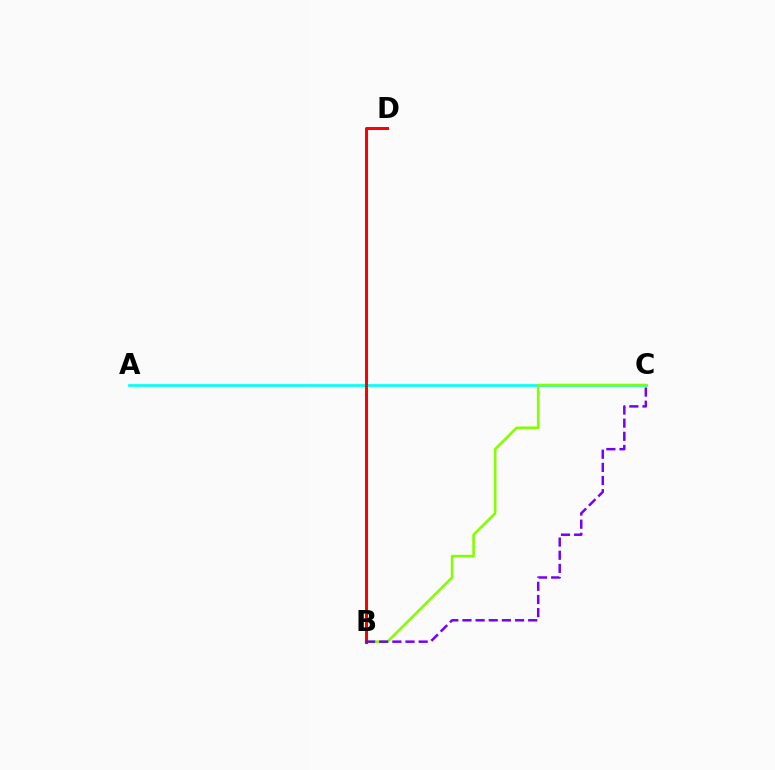{('A', 'C'): [{'color': '#00fff6', 'line_style': 'solid', 'thickness': 1.92}], ('B', 'C'): [{'color': '#84ff00', 'line_style': 'solid', 'thickness': 1.89}, {'color': '#7200ff', 'line_style': 'dashed', 'thickness': 1.79}], ('B', 'D'): [{'color': '#ff0000', 'line_style': 'solid', 'thickness': 2.18}]}